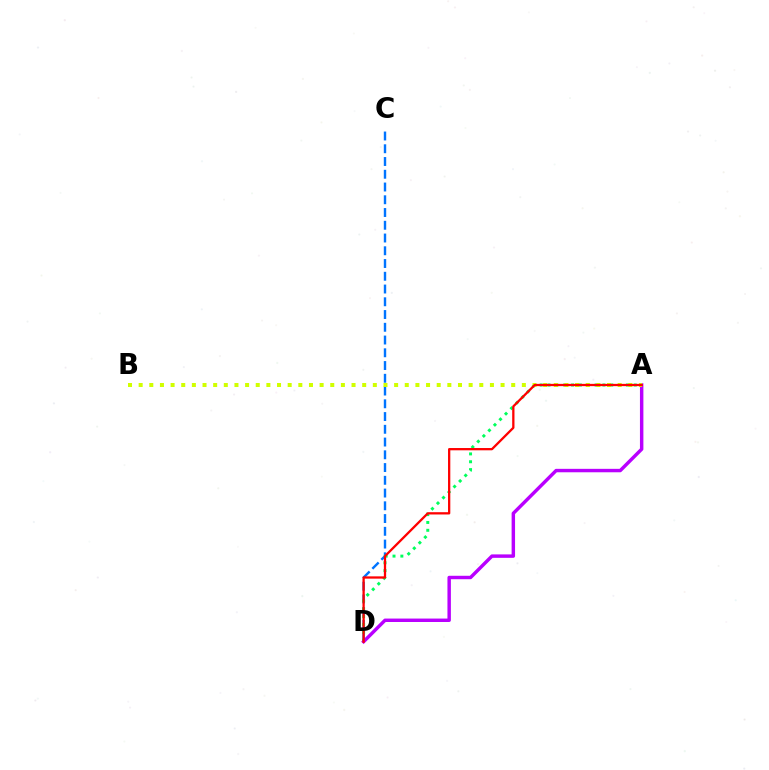{('C', 'D'): [{'color': '#0074ff', 'line_style': 'dashed', 'thickness': 1.73}], ('A', 'D'): [{'color': '#00ff5c', 'line_style': 'dotted', 'thickness': 2.13}, {'color': '#b900ff', 'line_style': 'solid', 'thickness': 2.48}, {'color': '#ff0000', 'line_style': 'solid', 'thickness': 1.65}], ('A', 'B'): [{'color': '#d1ff00', 'line_style': 'dotted', 'thickness': 2.89}]}